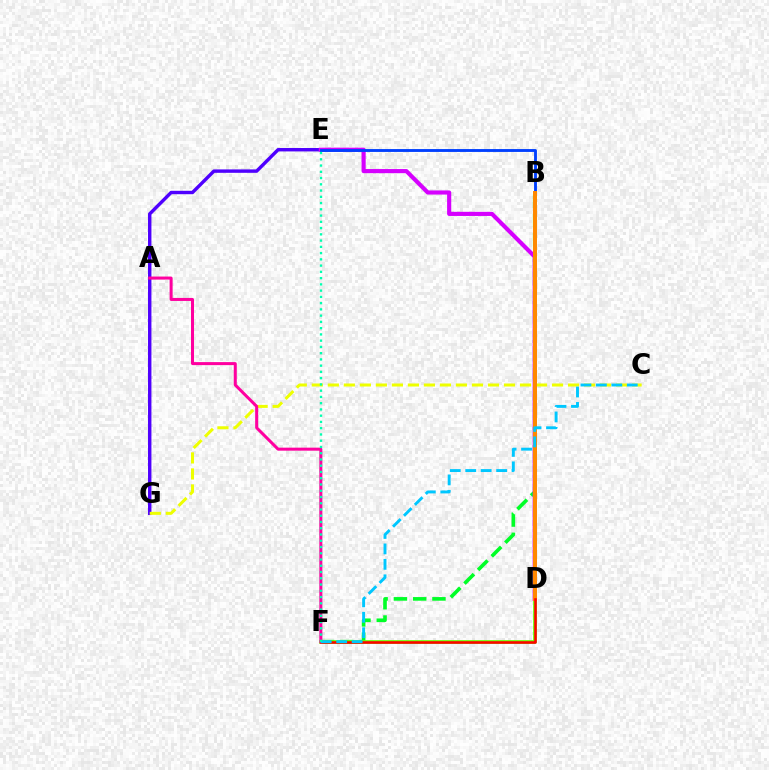{('B', 'F'): [{'color': '#00ff27', 'line_style': 'dashed', 'thickness': 2.62}], ('E', 'G'): [{'color': '#4f00ff', 'line_style': 'solid', 'thickness': 2.46}], ('C', 'G'): [{'color': '#eeff00', 'line_style': 'dashed', 'thickness': 2.18}], ('D', 'F'): [{'color': '#66ff00', 'line_style': 'solid', 'thickness': 2.67}, {'color': '#ff0000', 'line_style': 'solid', 'thickness': 1.83}], ('D', 'E'): [{'color': '#d600ff', 'line_style': 'solid', 'thickness': 2.98}], ('B', 'E'): [{'color': '#003fff', 'line_style': 'solid', 'thickness': 2.07}], ('B', 'D'): [{'color': '#ff8800', 'line_style': 'solid', 'thickness': 2.86}], ('A', 'F'): [{'color': '#ff00a0', 'line_style': 'solid', 'thickness': 2.17}], ('C', 'F'): [{'color': '#00c7ff', 'line_style': 'dashed', 'thickness': 2.1}], ('E', 'F'): [{'color': '#00ffaf', 'line_style': 'dotted', 'thickness': 1.7}]}